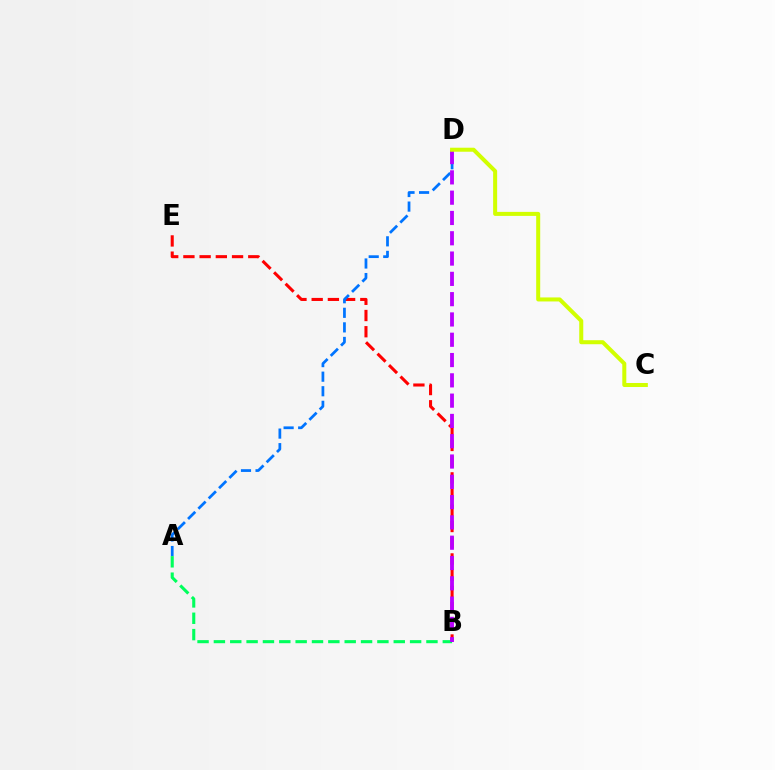{('B', 'E'): [{'color': '#ff0000', 'line_style': 'dashed', 'thickness': 2.2}], ('A', 'D'): [{'color': '#0074ff', 'line_style': 'dashed', 'thickness': 1.98}], ('A', 'B'): [{'color': '#00ff5c', 'line_style': 'dashed', 'thickness': 2.22}], ('B', 'D'): [{'color': '#b900ff', 'line_style': 'dashed', 'thickness': 2.76}], ('C', 'D'): [{'color': '#d1ff00', 'line_style': 'solid', 'thickness': 2.89}]}